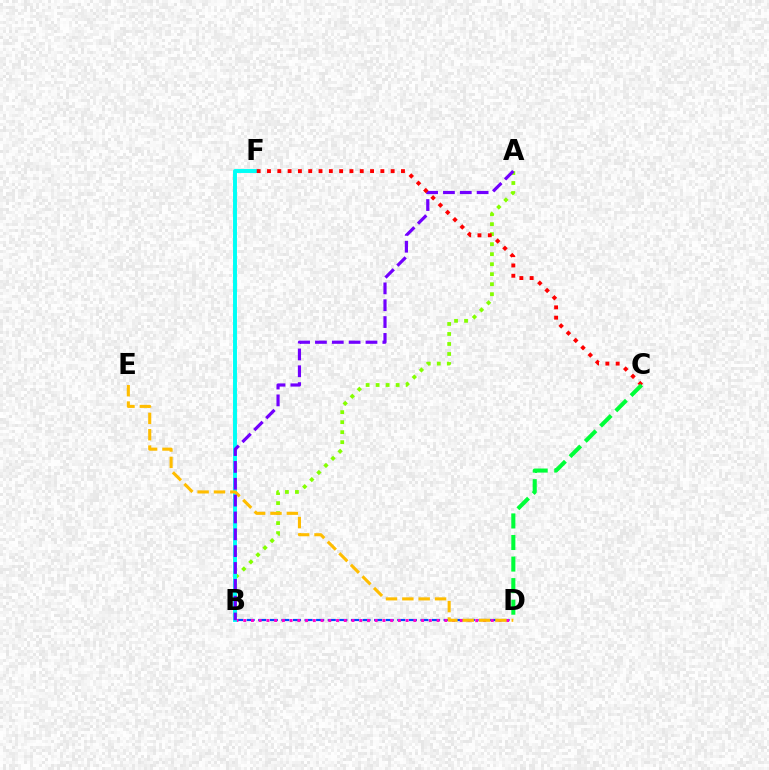{('B', 'D'): [{'color': '#004bff', 'line_style': 'dashed', 'thickness': 1.57}, {'color': '#ff00cf', 'line_style': 'dotted', 'thickness': 2.1}], ('A', 'B'): [{'color': '#84ff00', 'line_style': 'dotted', 'thickness': 2.72}, {'color': '#7200ff', 'line_style': 'dashed', 'thickness': 2.29}], ('B', 'F'): [{'color': '#00fff6', 'line_style': 'solid', 'thickness': 2.83}], ('D', 'E'): [{'color': '#ffbd00', 'line_style': 'dashed', 'thickness': 2.22}], ('C', 'F'): [{'color': '#ff0000', 'line_style': 'dotted', 'thickness': 2.8}], ('C', 'D'): [{'color': '#00ff39', 'line_style': 'dashed', 'thickness': 2.93}]}